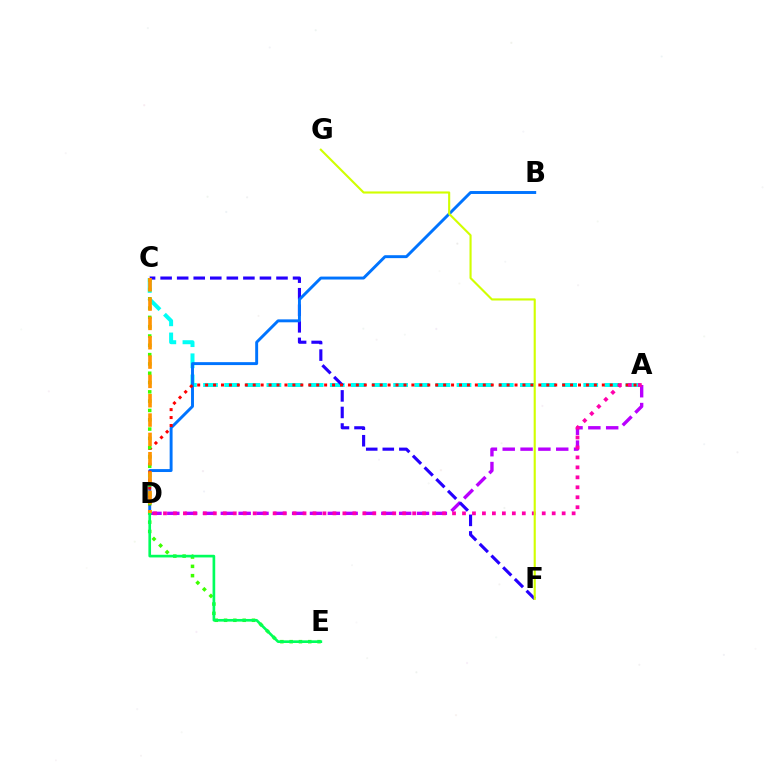{('A', 'D'): [{'color': '#b900ff', 'line_style': 'dashed', 'thickness': 2.42}, {'color': '#ff0000', 'line_style': 'dotted', 'thickness': 2.16}, {'color': '#ff00ac', 'line_style': 'dotted', 'thickness': 2.71}], ('A', 'C'): [{'color': '#00fff6', 'line_style': 'dashed', 'thickness': 2.87}], ('C', 'F'): [{'color': '#2500ff', 'line_style': 'dashed', 'thickness': 2.25}], ('B', 'D'): [{'color': '#0074ff', 'line_style': 'solid', 'thickness': 2.11}], ('C', 'E'): [{'color': '#3dff00', 'line_style': 'dotted', 'thickness': 2.53}], ('D', 'E'): [{'color': '#00ff5c', 'line_style': 'solid', 'thickness': 1.92}], ('C', 'D'): [{'color': '#ff9400', 'line_style': 'dashed', 'thickness': 2.63}], ('F', 'G'): [{'color': '#d1ff00', 'line_style': 'solid', 'thickness': 1.53}]}